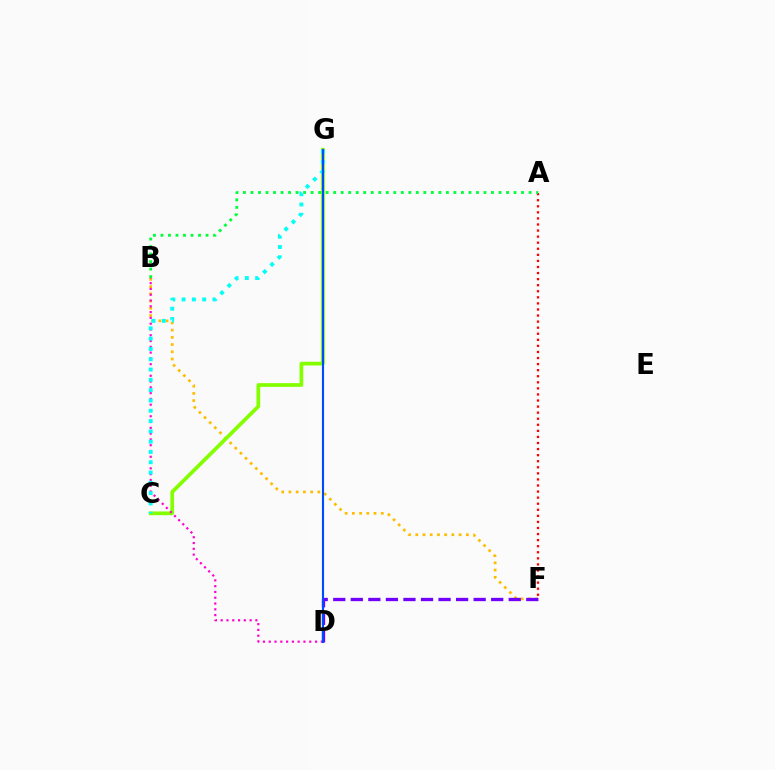{('A', 'F'): [{'color': '#ff0000', 'line_style': 'dotted', 'thickness': 1.65}], ('B', 'F'): [{'color': '#ffbd00', 'line_style': 'dotted', 'thickness': 1.96}], ('C', 'G'): [{'color': '#84ff00', 'line_style': 'solid', 'thickness': 2.68}, {'color': '#00fff6', 'line_style': 'dotted', 'thickness': 2.8}], ('B', 'D'): [{'color': '#ff00cf', 'line_style': 'dotted', 'thickness': 1.57}], ('A', 'B'): [{'color': '#00ff39', 'line_style': 'dotted', 'thickness': 2.04}], ('D', 'F'): [{'color': '#7200ff', 'line_style': 'dashed', 'thickness': 2.38}], ('D', 'G'): [{'color': '#004bff', 'line_style': 'solid', 'thickness': 1.52}]}